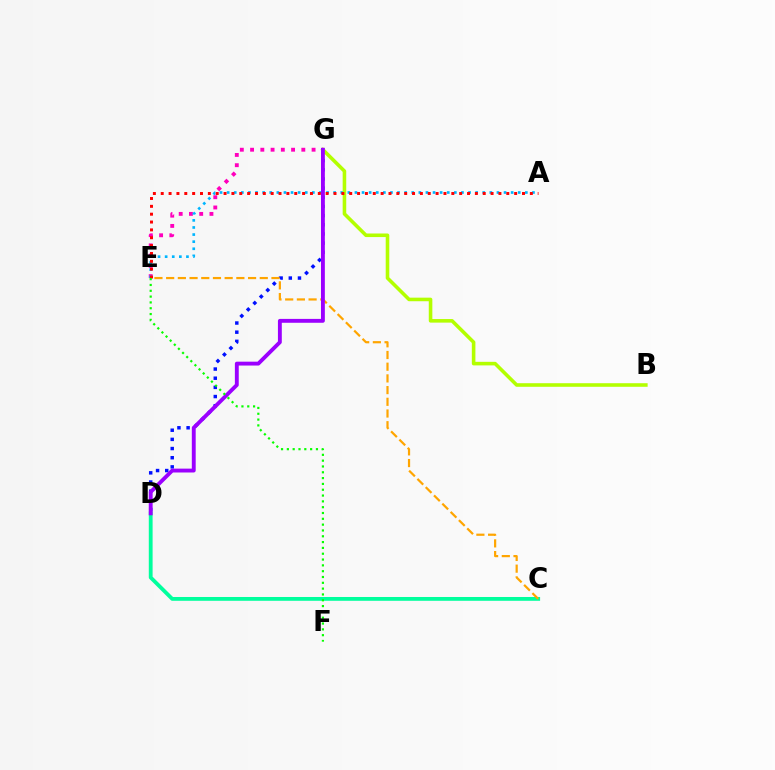{('C', 'D'): [{'color': '#00ff9d', 'line_style': 'solid', 'thickness': 2.74}], ('D', 'G'): [{'color': '#0010ff', 'line_style': 'dotted', 'thickness': 2.49}, {'color': '#9b00ff', 'line_style': 'solid', 'thickness': 2.79}], ('E', 'G'): [{'color': '#ff00bd', 'line_style': 'dotted', 'thickness': 2.78}], ('A', 'E'): [{'color': '#00b5ff', 'line_style': 'dotted', 'thickness': 1.93}, {'color': '#ff0000', 'line_style': 'dotted', 'thickness': 2.13}], ('B', 'G'): [{'color': '#b3ff00', 'line_style': 'solid', 'thickness': 2.57}], ('C', 'E'): [{'color': '#ffa500', 'line_style': 'dashed', 'thickness': 1.59}], ('E', 'F'): [{'color': '#08ff00', 'line_style': 'dotted', 'thickness': 1.58}]}